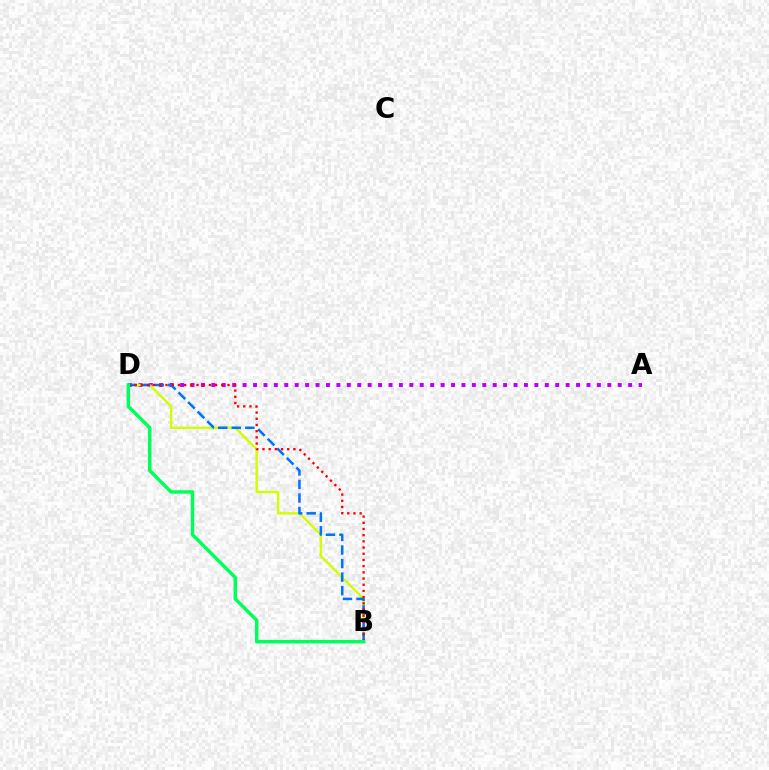{('A', 'D'): [{'color': '#b900ff', 'line_style': 'dotted', 'thickness': 2.83}], ('B', 'D'): [{'color': '#d1ff00', 'line_style': 'solid', 'thickness': 1.72}, {'color': '#0074ff', 'line_style': 'dashed', 'thickness': 1.84}, {'color': '#ff0000', 'line_style': 'dotted', 'thickness': 1.68}, {'color': '#00ff5c', 'line_style': 'solid', 'thickness': 2.5}]}